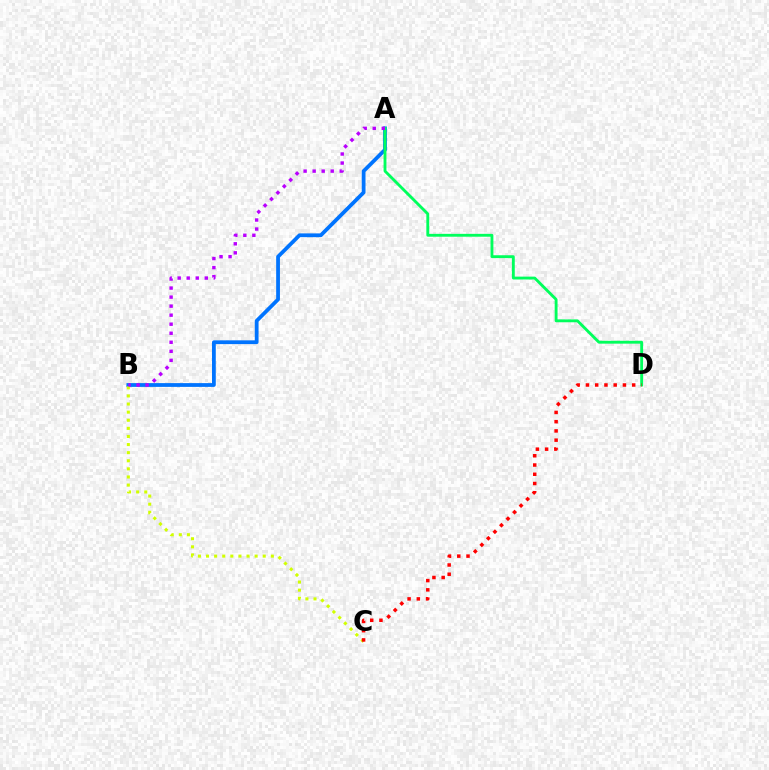{('A', 'B'): [{'color': '#0074ff', 'line_style': 'solid', 'thickness': 2.72}, {'color': '#b900ff', 'line_style': 'dotted', 'thickness': 2.46}], ('A', 'D'): [{'color': '#00ff5c', 'line_style': 'solid', 'thickness': 2.06}], ('B', 'C'): [{'color': '#d1ff00', 'line_style': 'dotted', 'thickness': 2.2}], ('C', 'D'): [{'color': '#ff0000', 'line_style': 'dotted', 'thickness': 2.51}]}